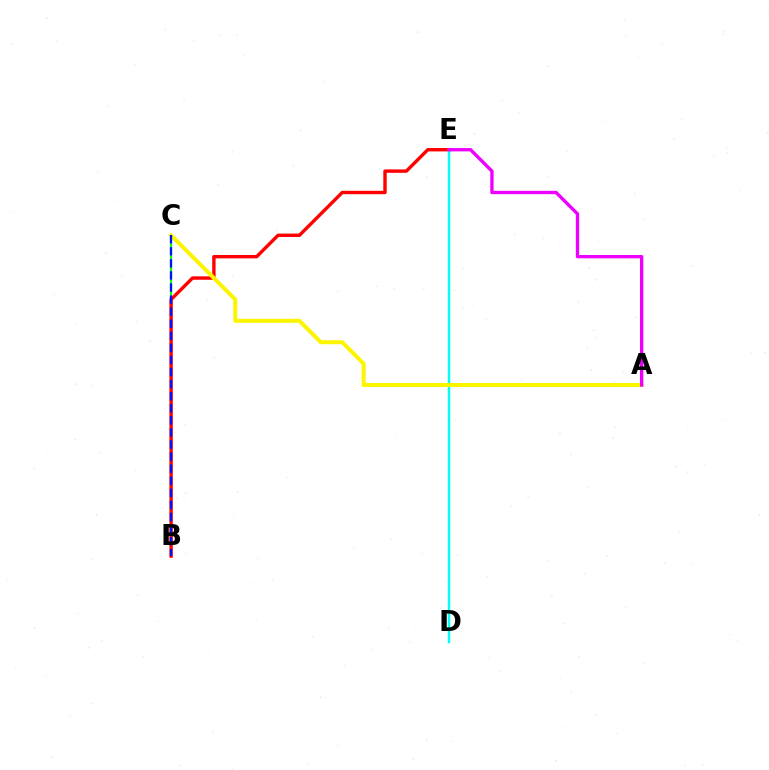{('B', 'C'): [{'color': '#08ff00', 'line_style': 'solid', 'thickness': 1.54}, {'color': '#0010ff', 'line_style': 'dashed', 'thickness': 1.64}], ('B', 'E'): [{'color': '#ff0000', 'line_style': 'solid', 'thickness': 2.44}], ('D', 'E'): [{'color': '#00fff6', 'line_style': 'solid', 'thickness': 1.76}], ('A', 'C'): [{'color': '#fcf500', 'line_style': 'solid', 'thickness': 2.89}], ('A', 'E'): [{'color': '#ee00ff', 'line_style': 'solid', 'thickness': 2.4}]}